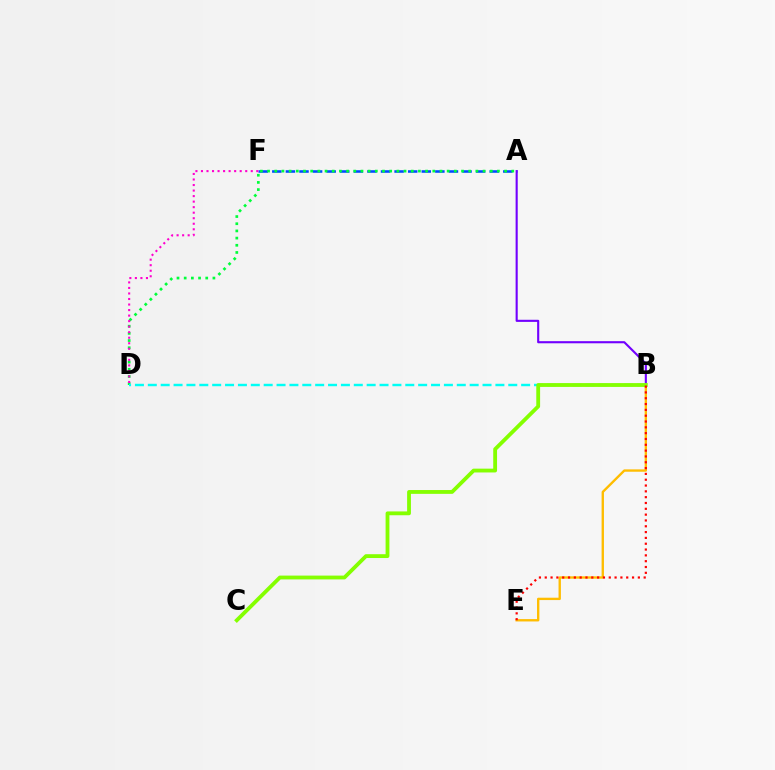{('A', 'F'): [{'color': '#004bff', 'line_style': 'dashed', 'thickness': 1.85}], ('A', 'D'): [{'color': '#00ff39', 'line_style': 'dotted', 'thickness': 1.95}], ('B', 'D'): [{'color': '#00fff6', 'line_style': 'dashed', 'thickness': 1.75}], ('B', 'E'): [{'color': '#ffbd00', 'line_style': 'solid', 'thickness': 1.7}, {'color': '#ff0000', 'line_style': 'dotted', 'thickness': 1.58}], ('A', 'B'): [{'color': '#7200ff', 'line_style': 'solid', 'thickness': 1.52}], ('D', 'F'): [{'color': '#ff00cf', 'line_style': 'dotted', 'thickness': 1.5}], ('B', 'C'): [{'color': '#84ff00', 'line_style': 'solid', 'thickness': 2.75}]}